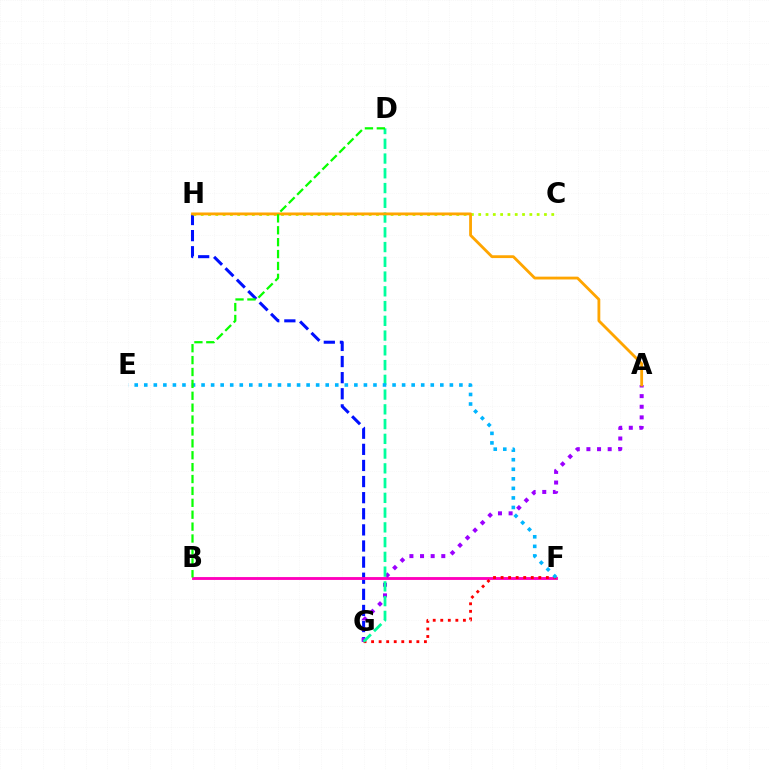{('G', 'H'): [{'color': '#0010ff', 'line_style': 'dashed', 'thickness': 2.19}], ('C', 'H'): [{'color': '#b3ff00', 'line_style': 'dotted', 'thickness': 1.98}], ('B', 'F'): [{'color': '#ff00bd', 'line_style': 'solid', 'thickness': 2.06}], ('F', 'G'): [{'color': '#ff0000', 'line_style': 'dotted', 'thickness': 2.05}], ('A', 'G'): [{'color': '#9b00ff', 'line_style': 'dotted', 'thickness': 2.89}], ('D', 'G'): [{'color': '#00ff9d', 'line_style': 'dashed', 'thickness': 2.0}], ('E', 'F'): [{'color': '#00b5ff', 'line_style': 'dotted', 'thickness': 2.59}], ('A', 'H'): [{'color': '#ffa500', 'line_style': 'solid', 'thickness': 2.03}], ('B', 'D'): [{'color': '#08ff00', 'line_style': 'dashed', 'thickness': 1.62}]}